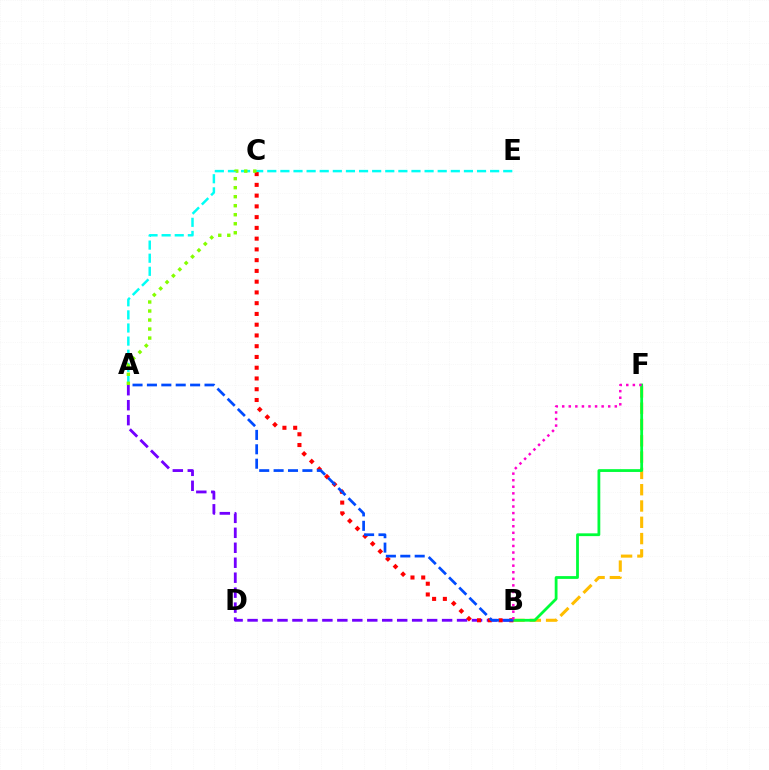{('B', 'F'): [{'color': '#ffbd00', 'line_style': 'dashed', 'thickness': 2.21}, {'color': '#00ff39', 'line_style': 'solid', 'thickness': 2.01}, {'color': '#ff00cf', 'line_style': 'dotted', 'thickness': 1.79}], ('A', 'B'): [{'color': '#7200ff', 'line_style': 'dashed', 'thickness': 2.03}, {'color': '#004bff', 'line_style': 'dashed', 'thickness': 1.96}], ('A', 'E'): [{'color': '#00fff6', 'line_style': 'dashed', 'thickness': 1.78}], ('B', 'C'): [{'color': '#ff0000', 'line_style': 'dotted', 'thickness': 2.92}], ('A', 'C'): [{'color': '#84ff00', 'line_style': 'dotted', 'thickness': 2.45}]}